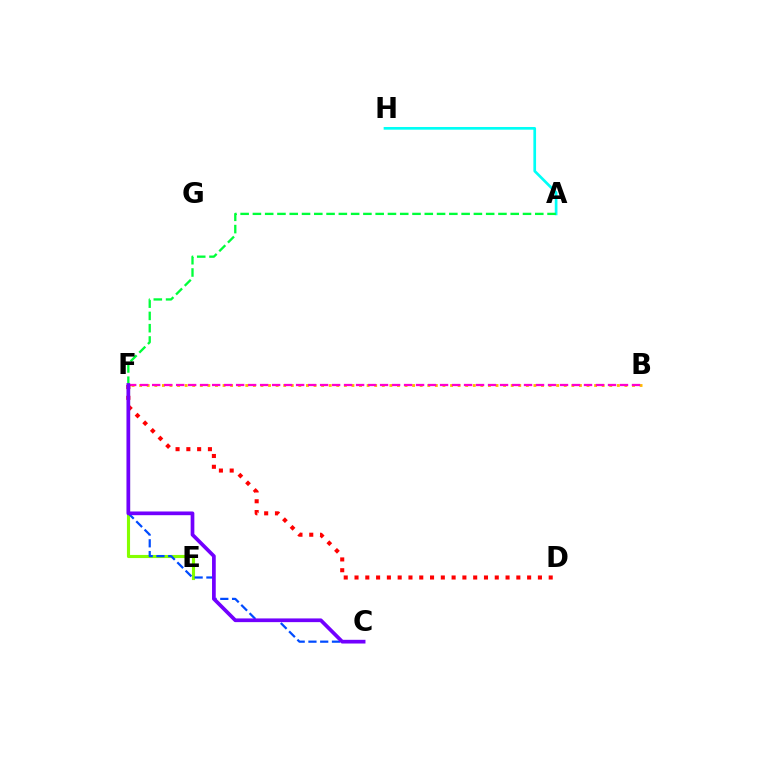{('E', 'F'): [{'color': '#84ff00', 'line_style': 'solid', 'thickness': 2.24}], ('B', 'F'): [{'color': '#ffbd00', 'line_style': 'dotted', 'thickness': 2.06}, {'color': '#ff00cf', 'line_style': 'dashed', 'thickness': 1.63}], ('A', 'H'): [{'color': '#00fff6', 'line_style': 'solid', 'thickness': 1.94}], ('A', 'F'): [{'color': '#00ff39', 'line_style': 'dashed', 'thickness': 1.67}], ('C', 'F'): [{'color': '#004bff', 'line_style': 'dashed', 'thickness': 1.6}, {'color': '#7200ff', 'line_style': 'solid', 'thickness': 2.67}], ('D', 'F'): [{'color': '#ff0000', 'line_style': 'dotted', 'thickness': 2.93}]}